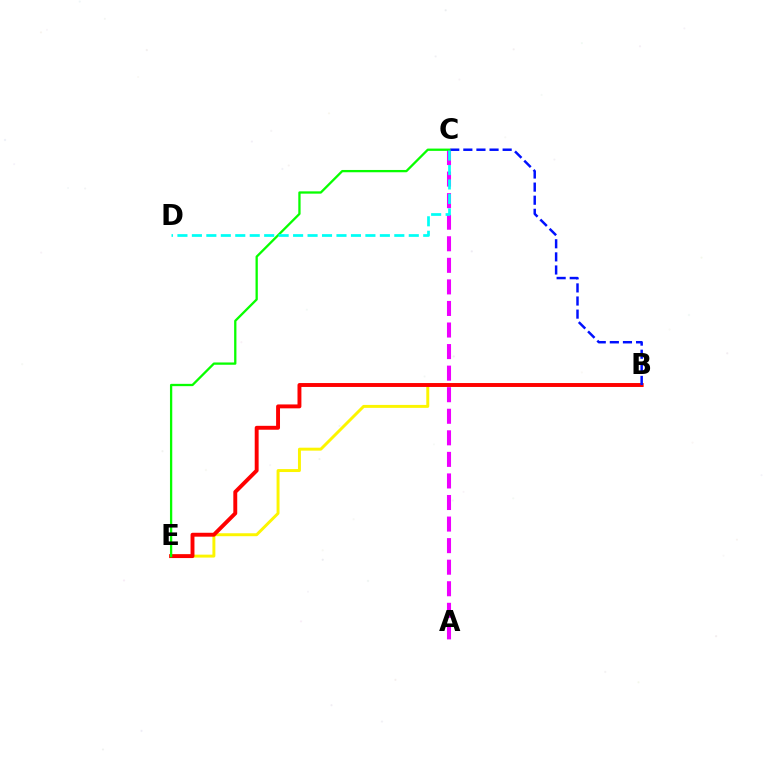{('B', 'E'): [{'color': '#fcf500', 'line_style': 'solid', 'thickness': 2.12}, {'color': '#ff0000', 'line_style': 'solid', 'thickness': 2.81}], ('A', 'C'): [{'color': '#ee00ff', 'line_style': 'dashed', 'thickness': 2.93}], ('B', 'C'): [{'color': '#0010ff', 'line_style': 'dashed', 'thickness': 1.78}], ('C', 'E'): [{'color': '#08ff00', 'line_style': 'solid', 'thickness': 1.65}], ('C', 'D'): [{'color': '#00fff6', 'line_style': 'dashed', 'thickness': 1.96}]}